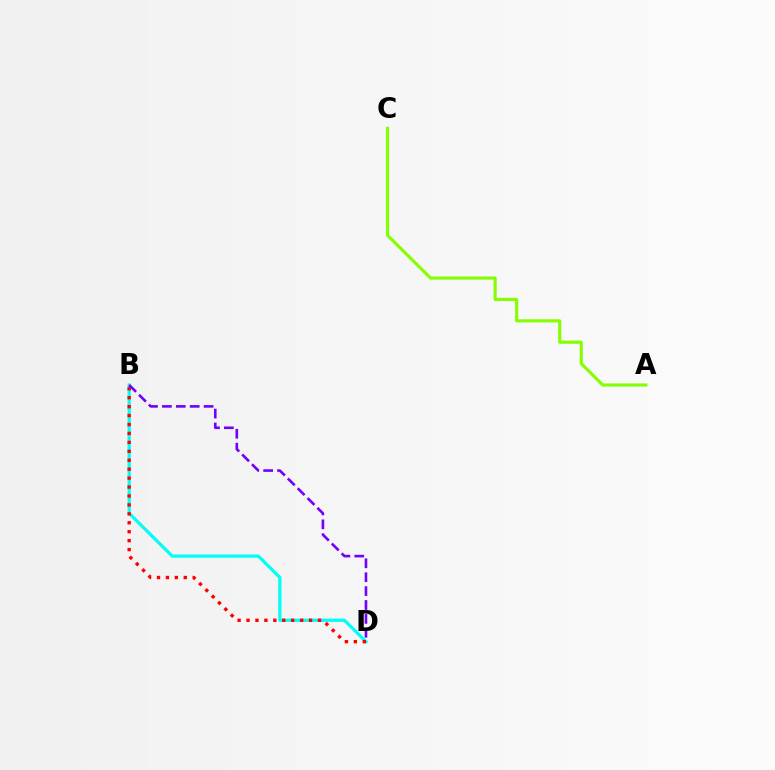{('B', 'D'): [{'color': '#00fff6', 'line_style': 'solid', 'thickness': 2.32}, {'color': '#ff0000', 'line_style': 'dotted', 'thickness': 2.43}, {'color': '#7200ff', 'line_style': 'dashed', 'thickness': 1.89}], ('A', 'C'): [{'color': '#84ff00', 'line_style': 'solid', 'thickness': 2.25}]}